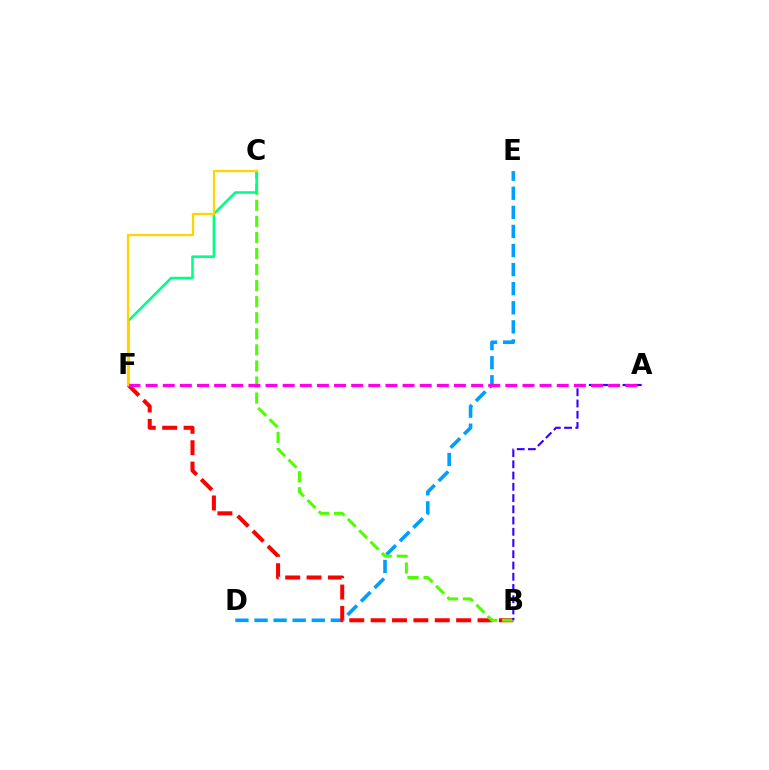{('D', 'E'): [{'color': '#009eff', 'line_style': 'dashed', 'thickness': 2.59}], ('B', 'F'): [{'color': '#ff0000', 'line_style': 'dashed', 'thickness': 2.9}], ('B', 'C'): [{'color': '#4fff00', 'line_style': 'dashed', 'thickness': 2.18}], ('A', 'B'): [{'color': '#3700ff', 'line_style': 'dashed', 'thickness': 1.53}], ('C', 'F'): [{'color': '#00ff86', 'line_style': 'solid', 'thickness': 1.85}, {'color': '#ffd500', 'line_style': 'solid', 'thickness': 1.64}], ('A', 'F'): [{'color': '#ff00ed', 'line_style': 'dashed', 'thickness': 2.33}]}